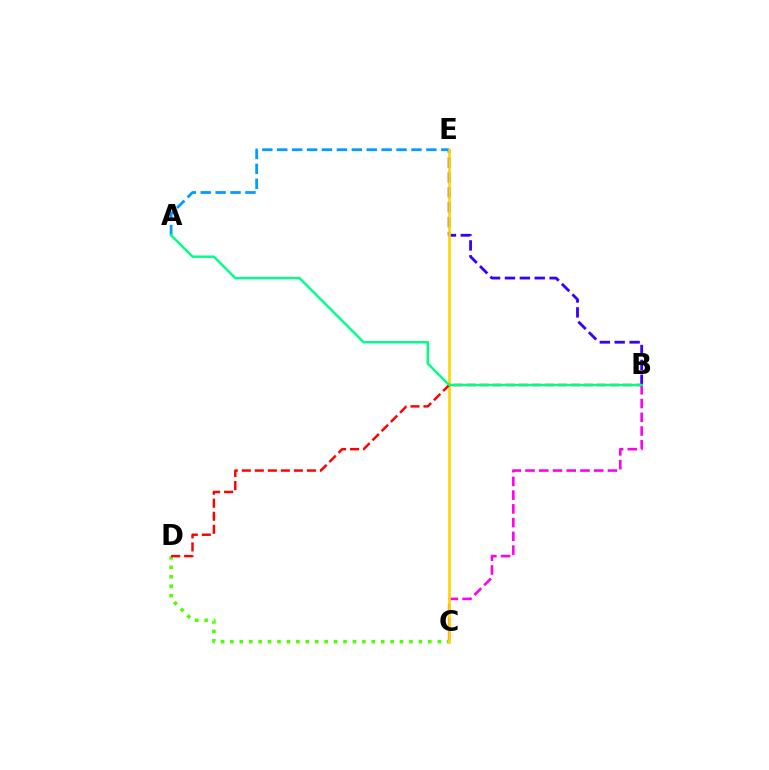{('B', 'E'): [{'color': '#3700ff', 'line_style': 'dashed', 'thickness': 2.02}], ('B', 'C'): [{'color': '#ff00ed', 'line_style': 'dashed', 'thickness': 1.87}], ('A', 'E'): [{'color': '#009eff', 'line_style': 'dashed', 'thickness': 2.03}], ('C', 'D'): [{'color': '#4fff00', 'line_style': 'dotted', 'thickness': 2.56}], ('C', 'E'): [{'color': '#ffd500', 'line_style': 'solid', 'thickness': 1.9}], ('B', 'D'): [{'color': '#ff0000', 'line_style': 'dashed', 'thickness': 1.77}], ('A', 'B'): [{'color': '#00ff86', 'line_style': 'solid', 'thickness': 1.75}]}